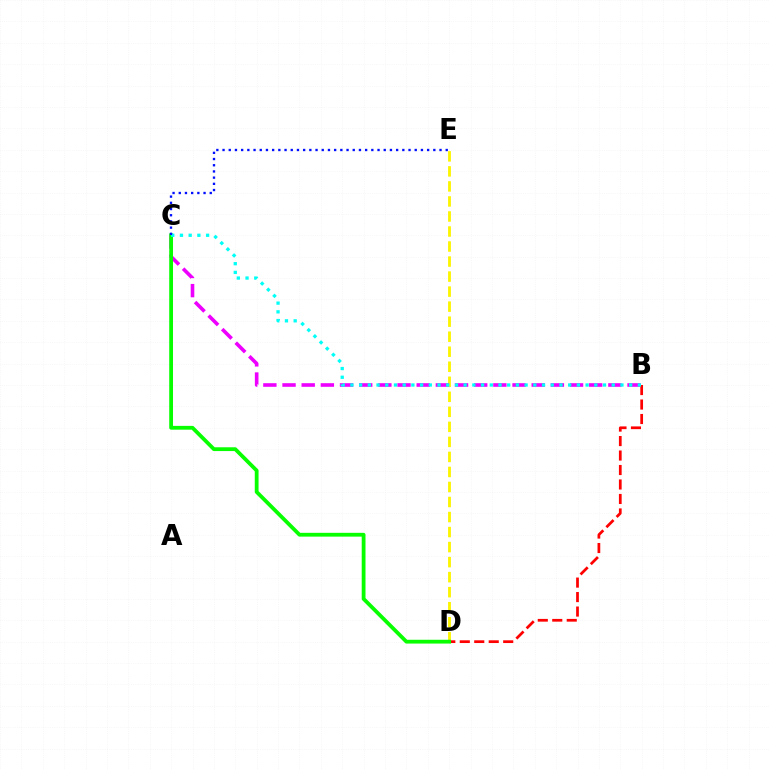{('D', 'E'): [{'color': '#fcf500', 'line_style': 'dashed', 'thickness': 2.04}], ('B', 'C'): [{'color': '#ee00ff', 'line_style': 'dashed', 'thickness': 2.6}, {'color': '#00fff6', 'line_style': 'dotted', 'thickness': 2.37}], ('B', 'D'): [{'color': '#ff0000', 'line_style': 'dashed', 'thickness': 1.97}], ('C', 'D'): [{'color': '#08ff00', 'line_style': 'solid', 'thickness': 2.73}], ('C', 'E'): [{'color': '#0010ff', 'line_style': 'dotted', 'thickness': 1.68}]}